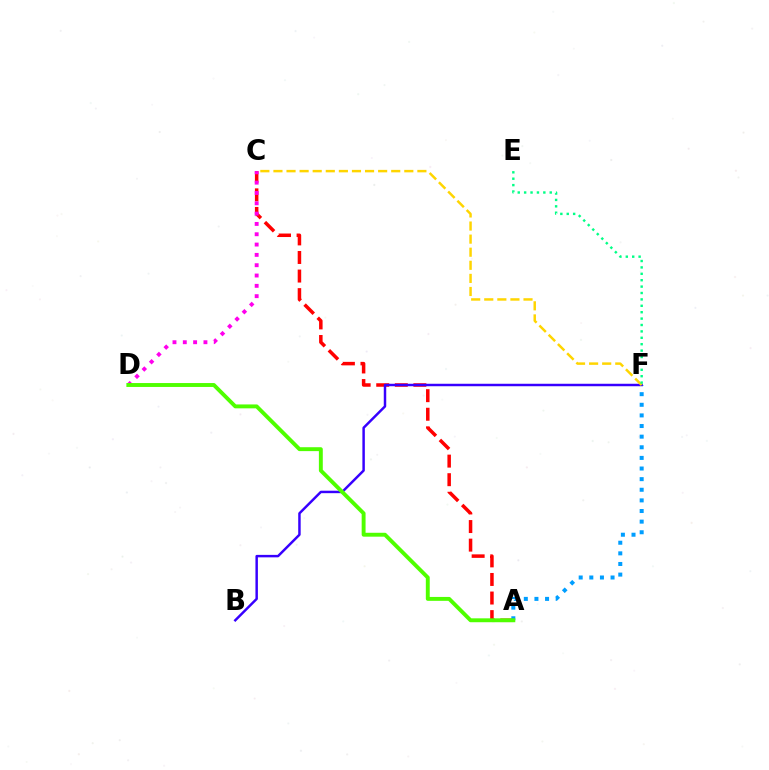{('A', 'C'): [{'color': '#ff0000', 'line_style': 'dashed', 'thickness': 2.52}], ('C', 'D'): [{'color': '#ff00ed', 'line_style': 'dotted', 'thickness': 2.8}], ('A', 'F'): [{'color': '#009eff', 'line_style': 'dotted', 'thickness': 2.89}], ('B', 'F'): [{'color': '#3700ff', 'line_style': 'solid', 'thickness': 1.78}], ('C', 'F'): [{'color': '#ffd500', 'line_style': 'dashed', 'thickness': 1.78}], ('E', 'F'): [{'color': '#00ff86', 'line_style': 'dotted', 'thickness': 1.74}], ('A', 'D'): [{'color': '#4fff00', 'line_style': 'solid', 'thickness': 2.81}]}